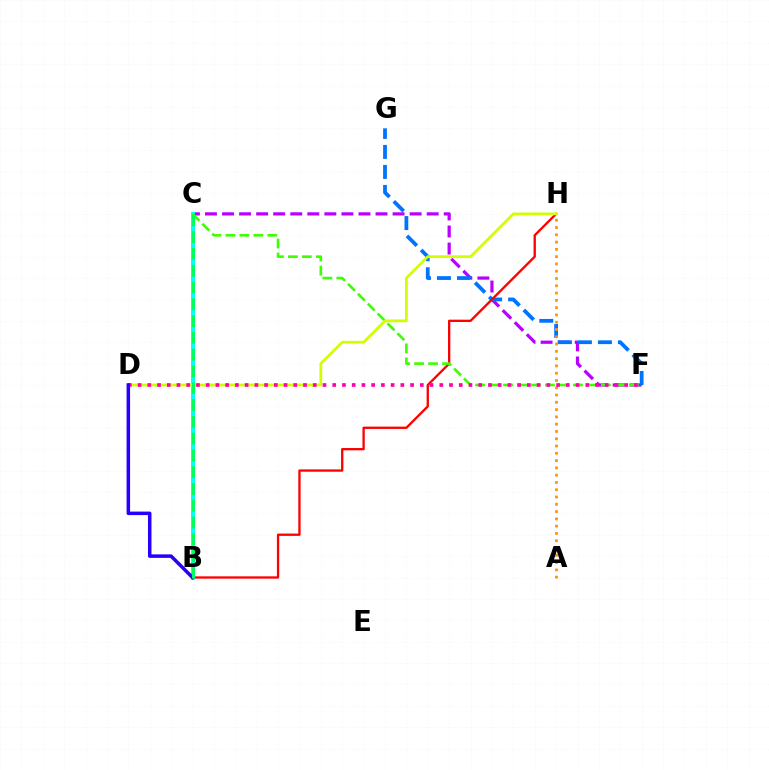{('C', 'F'): [{'color': '#b900ff', 'line_style': 'dashed', 'thickness': 2.32}, {'color': '#3dff00', 'line_style': 'dashed', 'thickness': 1.9}], ('F', 'G'): [{'color': '#0074ff', 'line_style': 'dashed', 'thickness': 2.72}], ('B', 'H'): [{'color': '#ff0000', 'line_style': 'solid', 'thickness': 1.67}], ('B', 'C'): [{'color': '#00fff6', 'line_style': 'solid', 'thickness': 2.82}, {'color': '#00ff5c', 'line_style': 'dashed', 'thickness': 2.28}], ('A', 'H'): [{'color': '#ff9400', 'line_style': 'dotted', 'thickness': 1.98}], ('D', 'H'): [{'color': '#d1ff00', 'line_style': 'solid', 'thickness': 2.0}], ('D', 'F'): [{'color': '#ff00ac', 'line_style': 'dotted', 'thickness': 2.64}], ('B', 'D'): [{'color': '#2500ff', 'line_style': 'solid', 'thickness': 2.52}]}